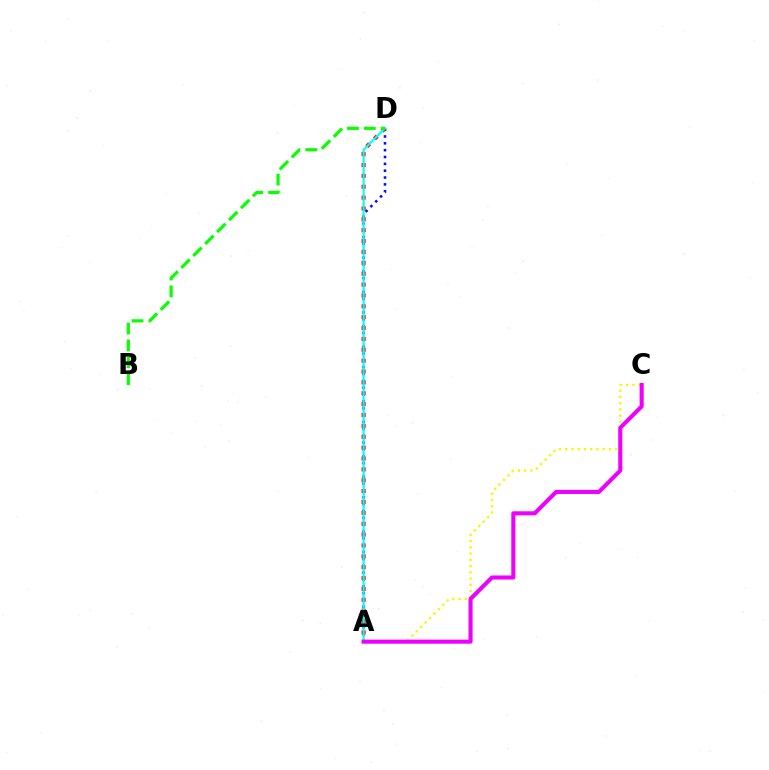{('A', 'C'): [{'color': '#fcf500', 'line_style': 'dotted', 'thickness': 1.7}, {'color': '#ee00ff', 'line_style': 'solid', 'thickness': 2.93}], ('A', 'D'): [{'color': '#0010ff', 'line_style': 'dotted', 'thickness': 1.86}, {'color': '#ff0000', 'line_style': 'dotted', 'thickness': 2.95}, {'color': '#00fff6', 'line_style': 'solid', 'thickness': 1.58}], ('B', 'D'): [{'color': '#08ff00', 'line_style': 'dashed', 'thickness': 2.29}]}